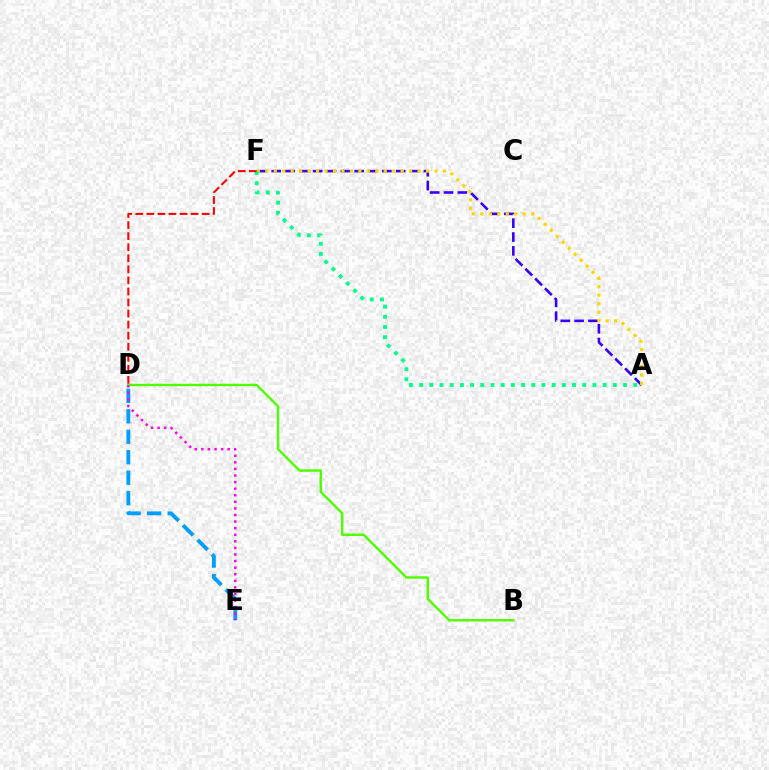{('D', 'E'): [{'color': '#009eff', 'line_style': 'dashed', 'thickness': 2.78}, {'color': '#ff00ed', 'line_style': 'dotted', 'thickness': 1.79}], ('A', 'F'): [{'color': '#3700ff', 'line_style': 'dashed', 'thickness': 1.88}, {'color': '#ffd500', 'line_style': 'dotted', 'thickness': 2.3}, {'color': '#00ff86', 'line_style': 'dotted', 'thickness': 2.77}], ('B', 'D'): [{'color': '#4fff00', 'line_style': 'solid', 'thickness': 1.74}], ('D', 'F'): [{'color': '#ff0000', 'line_style': 'dashed', 'thickness': 1.5}]}